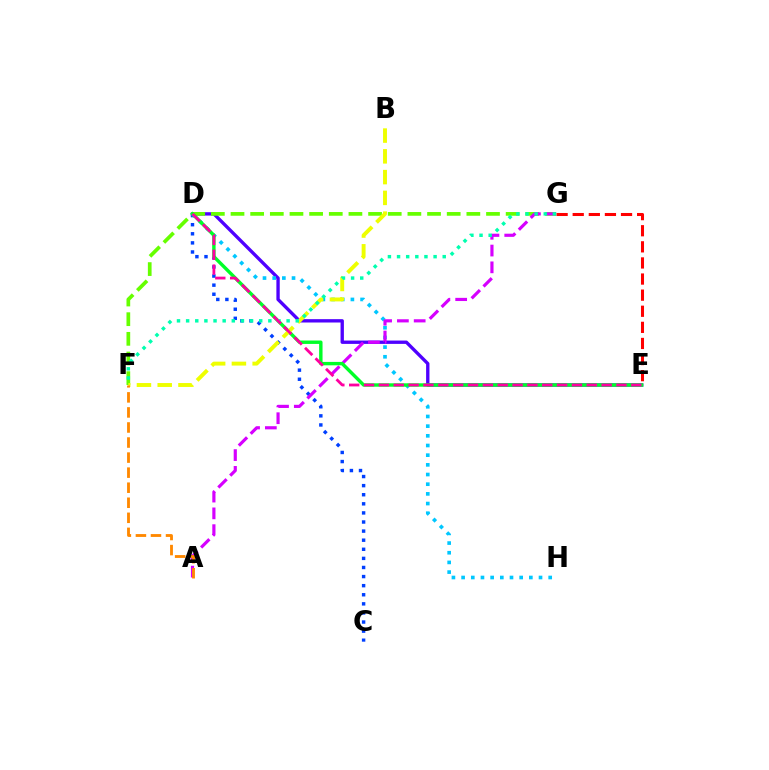{('C', 'D'): [{'color': '#003fff', 'line_style': 'dotted', 'thickness': 2.47}], ('D', 'E'): [{'color': '#4f00ff', 'line_style': 'solid', 'thickness': 2.41}, {'color': '#00ff27', 'line_style': 'solid', 'thickness': 2.46}, {'color': '#ff00a0', 'line_style': 'dashed', 'thickness': 2.02}], ('D', 'H'): [{'color': '#00c7ff', 'line_style': 'dotted', 'thickness': 2.63}], ('F', 'G'): [{'color': '#66ff00', 'line_style': 'dashed', 'thickness': 2.67}, {'color': '#00ffaf', 'line_style': 'dotted', 'thickness': 2.48}], ('A', 'G'): [{'color': '#d600ff', 'line_style': 'dashed', 'thickness': 2.28}], ('E', 'G'): [{'color': '#ff0000', 'line_style': 'dashed', 'thickness': 2.19}], ('B', 'F'): [{'color': '#eeff00', 'line_style': 'dashed', 'thickness': 2.82}], ('A', 'F'): [{'color': '#ff8800', 'line_style': 'dashed', 'thickness': 2.05}]}